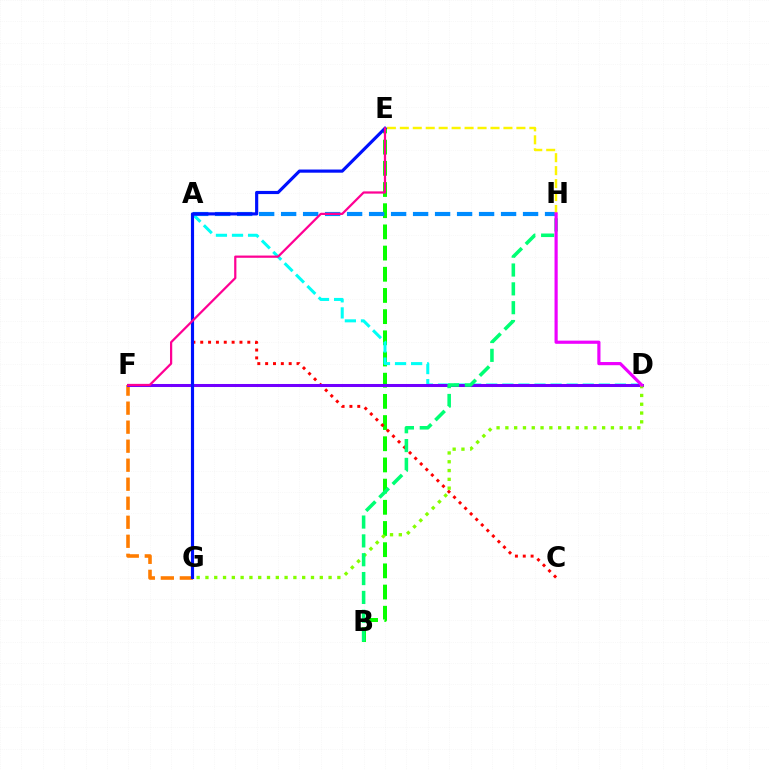{('B', 'E'): [{'color': '#08ff00', 'line_style': 'dashed', 'thickness': 2.88}], ('A', 'D'): [{'color': '#00fff6', 'line_style': 'dashed', 'thickness': 2.18}], ('A', 'H'): [{'color': '#008cff', 'line_style': 'dashed', 'thickness': 2.99}], ('F', 'G'): [{'color': '#ff7c00', 'line_style': 'dashed', 'thickness': 2.58}], ('E', 'H'): [{'color': '#fcf500', 'line_style': 'dashed', 'thickness': 1.76}], ('A', 'C'): [{'color': '#ff0000', 'line_style': 'dotted', 'thickness': 2.13}], ('D', 'F'): [{'color': '#7200ff', 'line_style': 'solid', 'thickness': 2.18}], ('E', 'G'): [{'color': '#0010ff', 'line_style': 'solid', 'thickness': 2.27}], ('D', 'G'): [{'color': '#84ff00', 'line_style': 'dotted', 'thickness': 2.39}], ('B', 'H'): [{'color': '#00ff74', 'line_style': 'dashed', 'thickness': 2.56}], ('D', 'H'): [{'color': '#ee00ff', 'line_style': 'solid', 'thickness': 2.28}], ('E', 'F'): [{'color': '#ff0094', 'line_style': 'solid', 'thickness': 1.61}]}